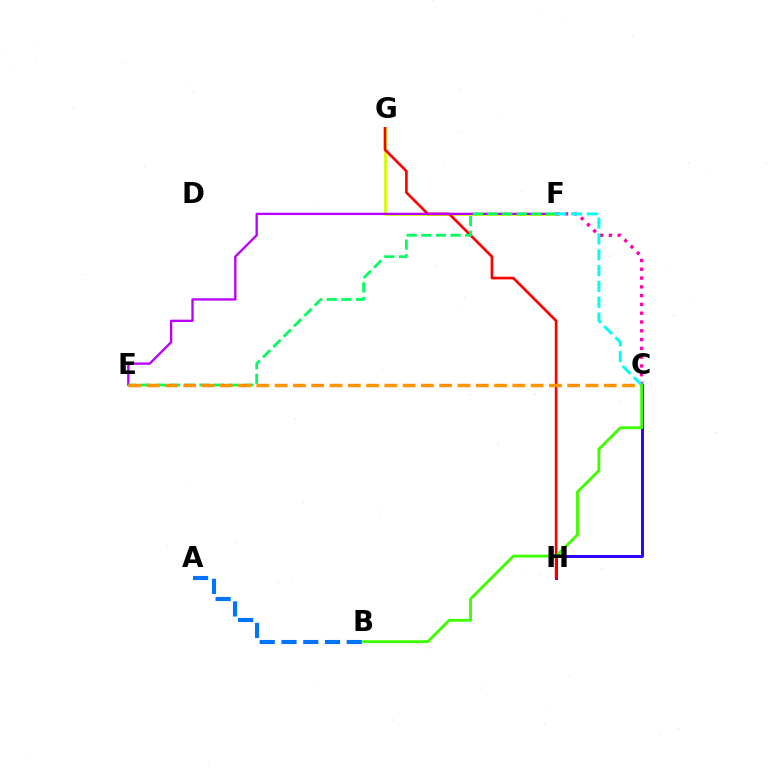{('C', 'H'): [{'color': '#2500ff', 'line_style': 'solid', 'thickness': 2.1}], ('F', 'G'): [{'color': '#d1ff00', 'line_style': 'solid', 'thickness': 1.99}], ('G', 'H'): [{'color': '#ff0000', 'line_style': 'solid', 'thickness': 1.91}], ('C', 'F'): [{'color': '#ff00ac', 'line_style': 'dotted', 'thickness': 2.39}, {'color': '#00fff6', 'line_style': 'dashed', 'thickness': 2.15}], ('E', 'F'): [{'color': '#b900ff', 'line_style': 'solid', 'thickness': 1.68}, {'color': '#00ff5c', 'line_style': 'dashed', 'thickness': 1.99}], ('C', 'E'): [{'color': '#ff9400', 'line_style': 'dashed', 'thickness': 2.48}], ('B', 'C'): [{'color': '#3dff00', 'line_style': 'solid', 'thickness': 2.06}], ('A', 'B'): [{'color': '#0074ff', 'line_style': 'dashed', 'thickness': 2.96}]}